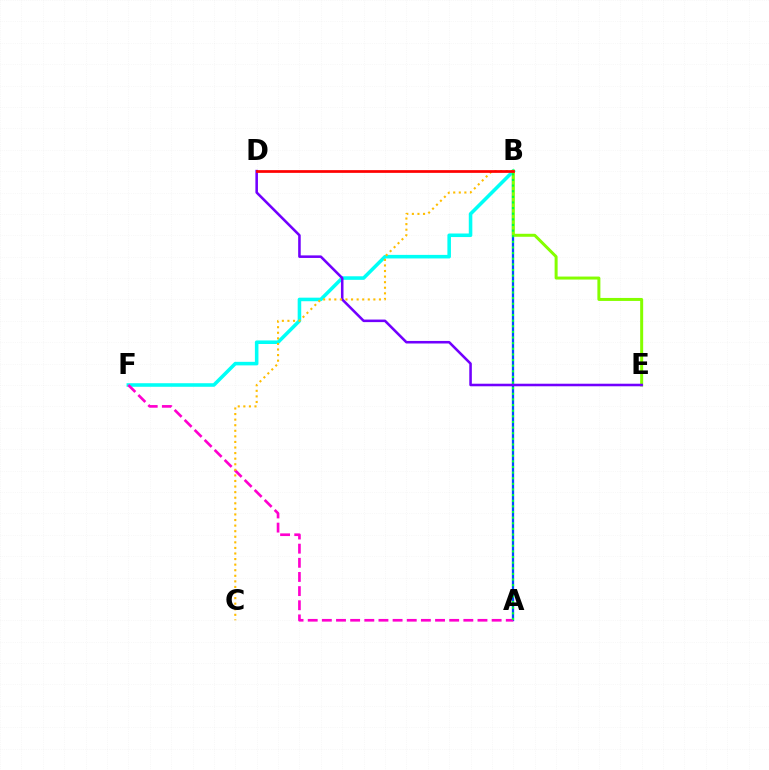{('A', 'B'): [{'color': '#004bff', 'line_style': 'solid', 'thickness': 1.64}, {'color': '#00ff39', 'line_style': 'dotted', 'thickness': 1.53}], ('B', 'F'): [{'color': '#00fff6', 'line_style': 'solid', 'thickness': 2.56}], ('A', 'F'): [{'color': '#ff00cf', 'line_style': 'dashed', 'thickness': 1.92}], ('B', 'E'): [{'color': '#84ff00', 'line_style': 'solid', 'thickness': 2.16}], ('D', 'E'): [{'color': '#7200ff', 'line_style': 'solid', 'thickness': 1.84}], ('B', 'C'): [{'color': '#ffbd00', 'line_style': 'dotted', 'thickness': 1.52}], ('B', 'D'): [{'color': '#ff0000', 'line_style': 'solid', 'thickness': 1.96}]}